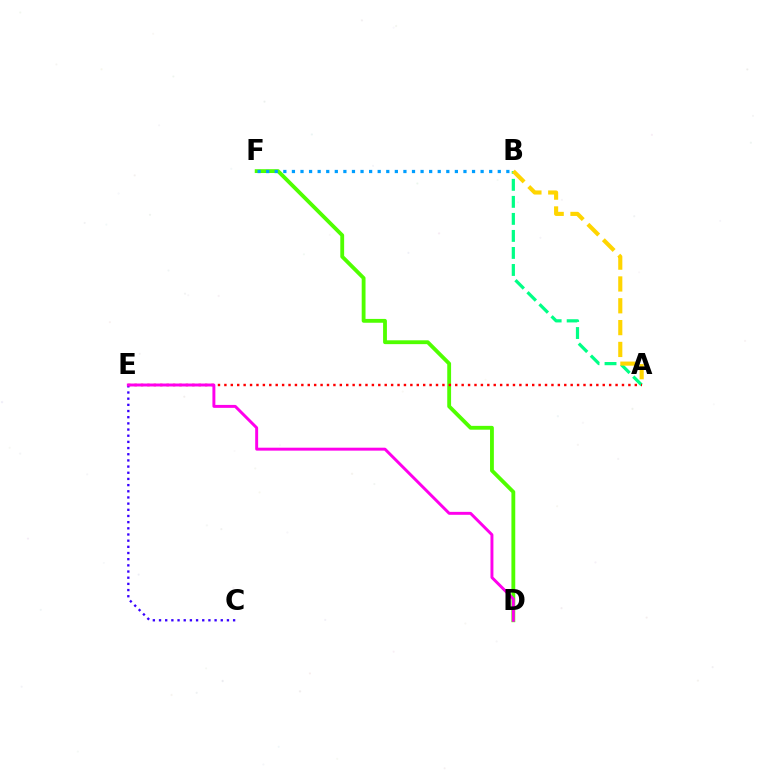{('A', 'B'): [{'color': '#00ff86', 'line_style': 'dashed', 'thickness': 2.31}, {'color': '#ffd500', 'line_style': 'dashed', 'thickness': 2.96}], ('D', 'F'): [{'color': '#4fff00', 'line_style': 'solid', 'thickness': 2.76}], ('B', 'F'): [{'color': '#009eff', 'line_style': 'dotted', 'thickness': 2.33}], ('C', 'E'): [{'color': '#3700ff', 'line_style': 'dotted', 'thickness': 1.68}], ('A', 'E'): [{'color': '#ff0000', 'line_style': 'dotted', 'thickness': 1.74}], ('D', 'E'): [{'color': '#ff00ed', 'line_style': 'solid', 'thickness': 2.12}]}